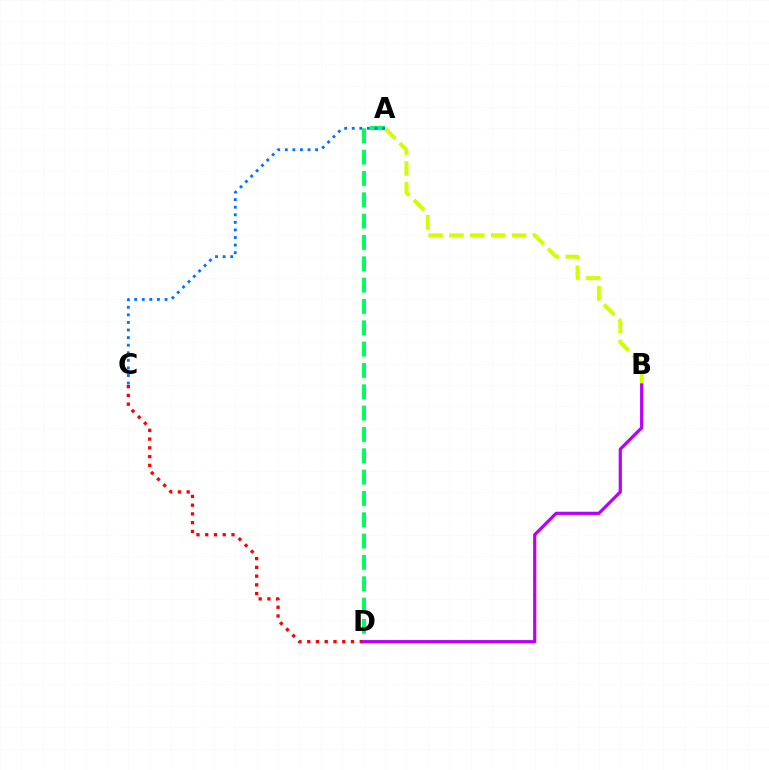{('A', 'D'): [{'color': '#00ff5c', 'line_style': 'dashed', 'thickness': 2.9}], ('A', 'B'): [{'color': '#d1ff00', 'line_style': 'dashed', 'thickness': 2.83}], ('C', 'D'): [{'color': '#ff0000', 'line_style': 'dotted', 'thickness': 2.38}], ('B', 'D'): [{'color': '#b900ff', 'line_style': 'solid', 'thickness': 2.3}], ('A', 'C'): [{'color': '#0074ff', 'line_style': 'dotted', 'thickness': 2.06}]}